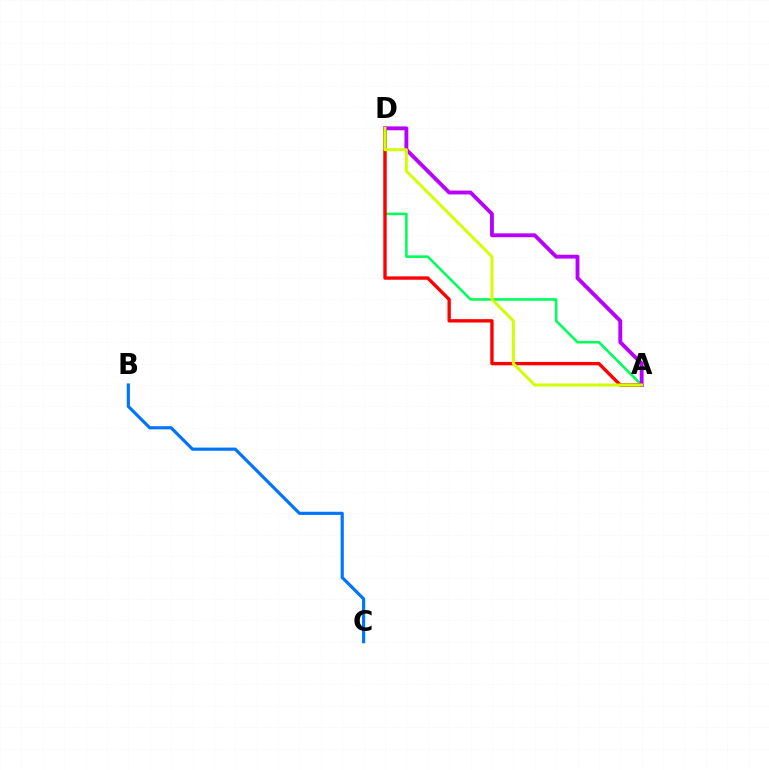{('A', 'D'): [{'color': '#00ff5c', 'line_style': 'solid', 'thickness': 1.88}, {'color': '#ff0000', 'line_style': 'solid', 'thickness': 2.42}, {'color': '#b900ff', 'line_style': 'solid', 'thickness': 2.78}, {'color': '#d1ff00', 'line_style': 'solid', 'thickness': 2.13}], ('B', 'C'): [{'color': '#0074ff', 'line_style': 'solid', 'thickness': 2.28}]}